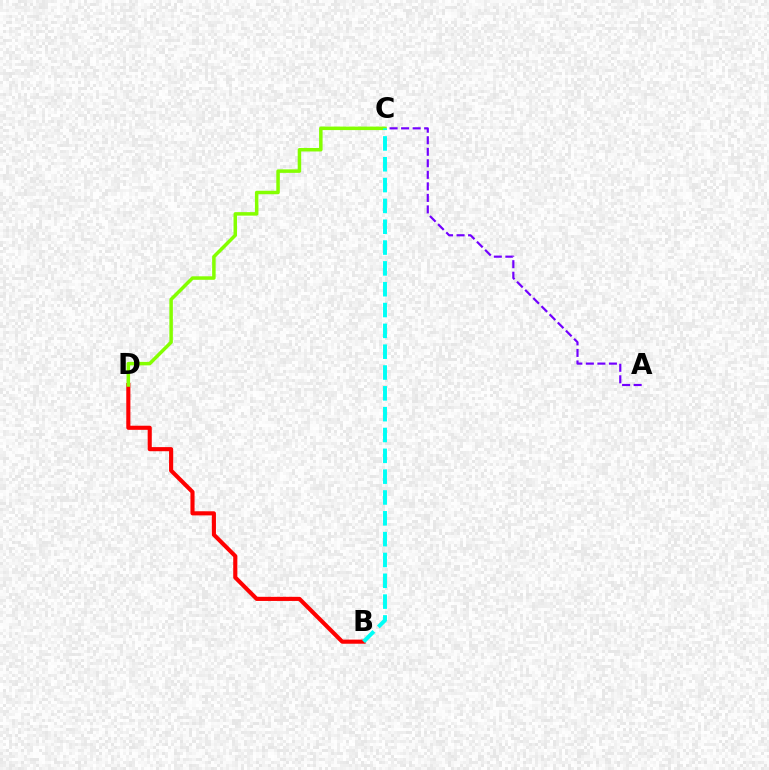{('A', 'C'): [{'color': '#7200ff', 'line_style': 'dashed', 'thickness': 1.57}], ('B', 'D'): [{'color': '#ff0000', 'line_style': 'solid', 'thickness': 2.96}], ('C', 'D'): [{'color': '#84ff00', 'line_style': 'solid', 'thickness': 2.52}], ('B', 'C'): [{'color': '#00fff6', 'line_style': 'dashed', 'thickness': 2.83}]}